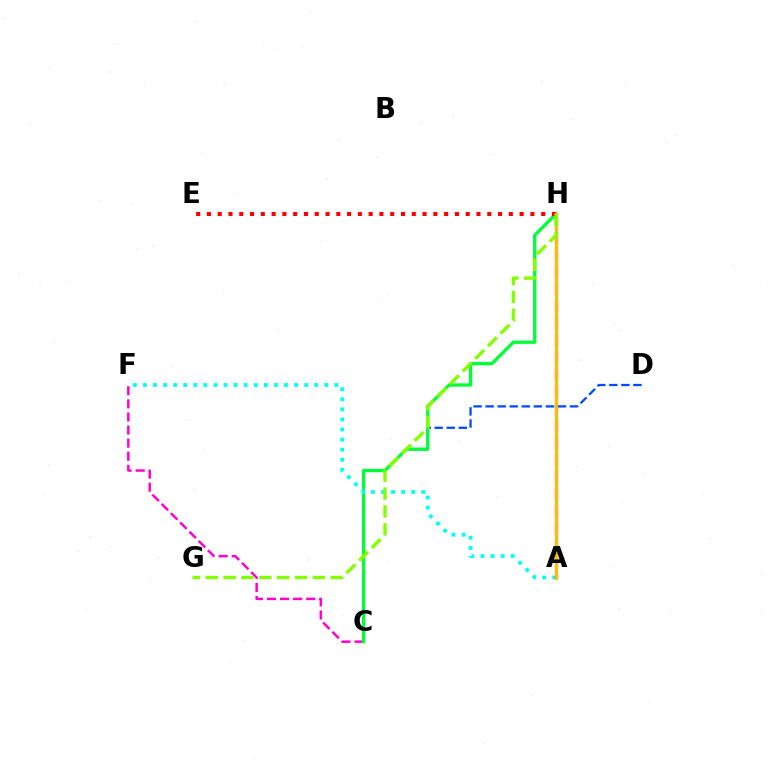{('C', 'F'): [{'color': '#ff00cf', 'line_style': 'dashed', 'thickness': 1.78}], ('C', 'D'): [{'color': '#004bff', 'line_style': 'dashed', 'thickness': 1.64}], ('C', 'H'): [{'color': '#00ff39', 'line_style': 'solid', 'thickness': 2.38}], ('A', 'F'): [{'color': '#00fff6', 'line_style': 'dotted', 'thickness': 2.74}], ('A', 'H'): [{'color': '#7200ff', 'line_style': 'dashed', 'thickness': 2.33}, {'color': '#ffbd00', 'line_style': 'solid', 'thickness': 2.27}], ('E', 'H'): [{'color': '#ff0000', 'line_style': 'dotted', 'thickness': 2.93}], ('G', 'H'): [{'color': '#84ff00', 'line_style': 'dashed', 'thickness': 2.42}]}